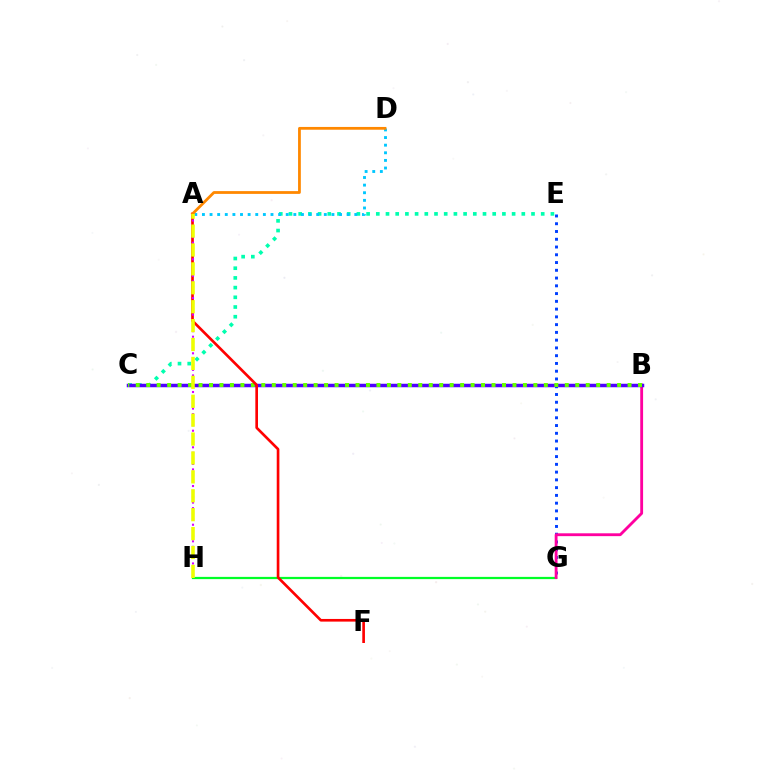{('G', 'H'): [{'color': '#00ff27', 'line_style': 'solid', 'thickness': 1.61}], ('E', 'G'): [{'color': '#003fff', 'line_style': 'dotted', 'thickness': 2.11}], ('B', 'G'): [{'color': '#ff00a0', 'line_style': 'solid', 'thickness': 2.05}], ('C', 'E'): [{'color': '#00ffaf', 'line_style': 'dotted', 'thickness': 2.64}], ('B', 'C'): [{'color': '#4f00ff', 'line_style': 'solid', 'thickness': 2.51}, {'color': '#66ff00', 'line_style': 'dotted', 'thickness': 2.84}], ('A', 'D'): [{'color': '#00c7ff', 'line_style': 'dotted', 'thickness': 2.07}, {'color': '#ff8800', 'line_style': 'solid', 'thickness': 2.0}], ('A', 'F'): [{'color': '#ff0000', 'line_style': 'solid', 'thickness': 1.92}], ('A', 'H'): [{'color': '#d600ff', 'line_style': 'dotted', 'thickness': 1.5}, {'color': '#eeff00', 'line_style': 'dashed', 'thickness': 2.57}]}